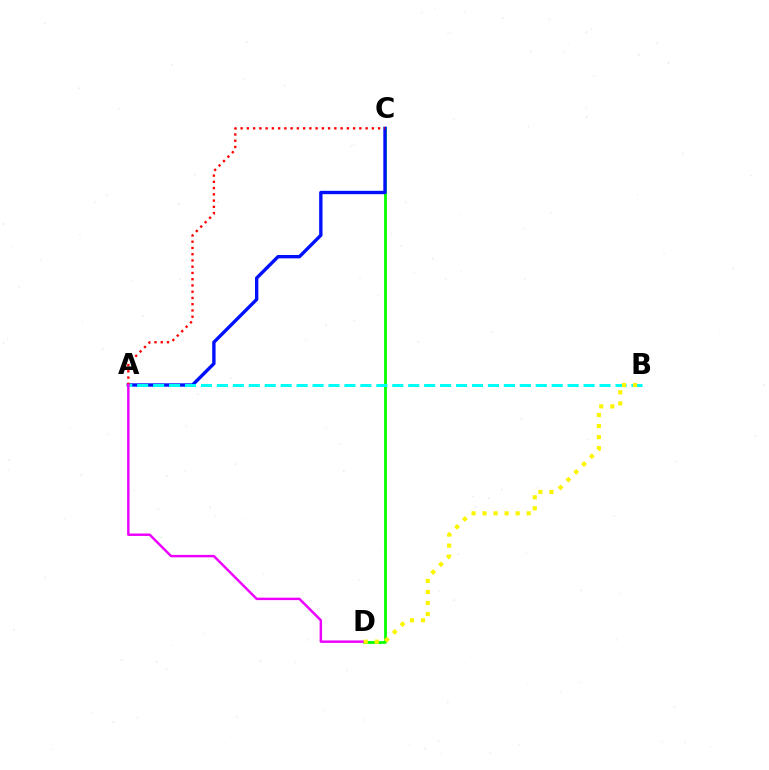{('C', 'D'): [{'color': '#08ff00', 'line_style': 'solid', 'thickness': 2.02}], ('A', 'C'): [{'color': '#0010ff', 'line_style': 'solid', 'thickness': 2.43}, {'color': '#ff0000', 'line_style': 'dotted', 'thickness': 1.7}], ('A', 'B'): [{'color': '#00fff6', 'line_style': 'dashed', 'thickness': 2.17}], ('A', 'D'): [{'color': '#ee00ff', 'line_style': 'solid', 'thickness': 1.76}], ('B', 'D'): [{'color': '#fcf500', 'line_style': 'dotted', 'thickness': 3.0}]}